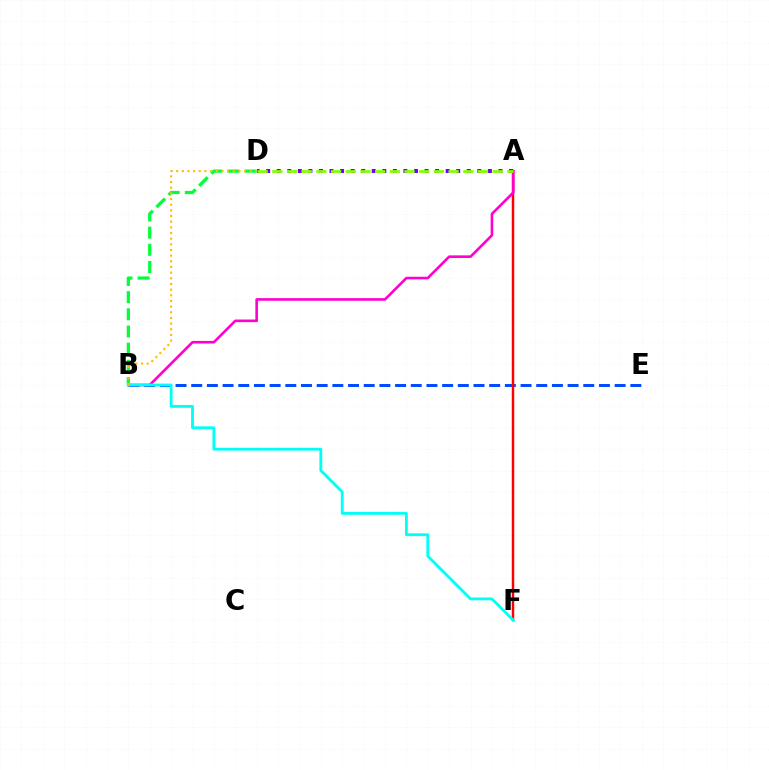{('B', 'E'): [{'color': '#004bff', 'line_style': 'dashed', 'thickness': 2.13}], ('A', 'F'): [{'color': '#ff0000', 'line_style': 'solid', 'thickness': 1.77}], ('A', 'B'): [{'color': '#ff00cf', 'line_style': 'solid', 'thickness': 1.88}], ('B', 'D'): [{'color': '#00ff39', 'line_style': 'dashed', 'thickness': 2.33}, {'color': '#ffbd00', 'line_style': 'dotted', 'thickness': 1.54}], ('B', 'F'): [{'color': '#00fff6', 'line_style': 'solid', 'thickness': 2.04}], ('A', 'D'): [{'color': '#7200ff', 'line_style': 'dotted', 'thickness': 2.87}, {'color': '#84ff00', 'line_style': 'dashed', 'thickness': 2.0}]}